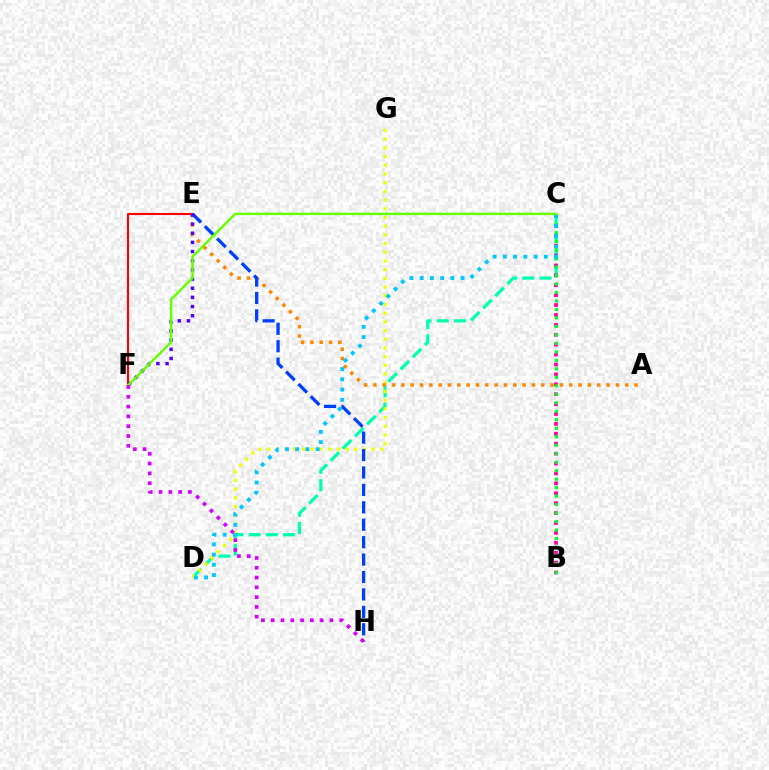{('C', 'D'): [{'color': '#00ffaf', 'line_style': 'dashed', 'thickness': 2.34}, {'color': '#00c7ff', 'line_style': 'dotted', 'thickness': 2.78}], ('D', 'G'): [{'color': '#eeff00', 'line_style': 'dotted', 'thickness': 2.36}], ('A', 'E'): [{'color': '#ff8800', 'line_style': 'dotted', 'thickness': 2.53}], ('E', 'F'): [{'color': '#ff0000', 'line_style': 'solid', 'thickness': 1.51}, {'color': '#4f00ff', 'line_style': 'dotted', 'thickness': 2.49}], ('B', 'C'): [{'color': '#ff00a0', 'line_style': 'dotted', 'thickness': 2.69}, {'color': '#00ff27', 'line_style': 'dotted', 'thickness': 2.31}], ('E', 'H'): [{'color': '#003fff', 'line_style': 'dashed', 'thickness': 2.37}], ('C', 'F'): [{'color': '#66ff00', 'line_style': 'solid', 'thickness': 1.76}], ('F', 'H'): [{'color': '#d600ff', 'line_style': 'dotted', 'thickness': 2.66}]}